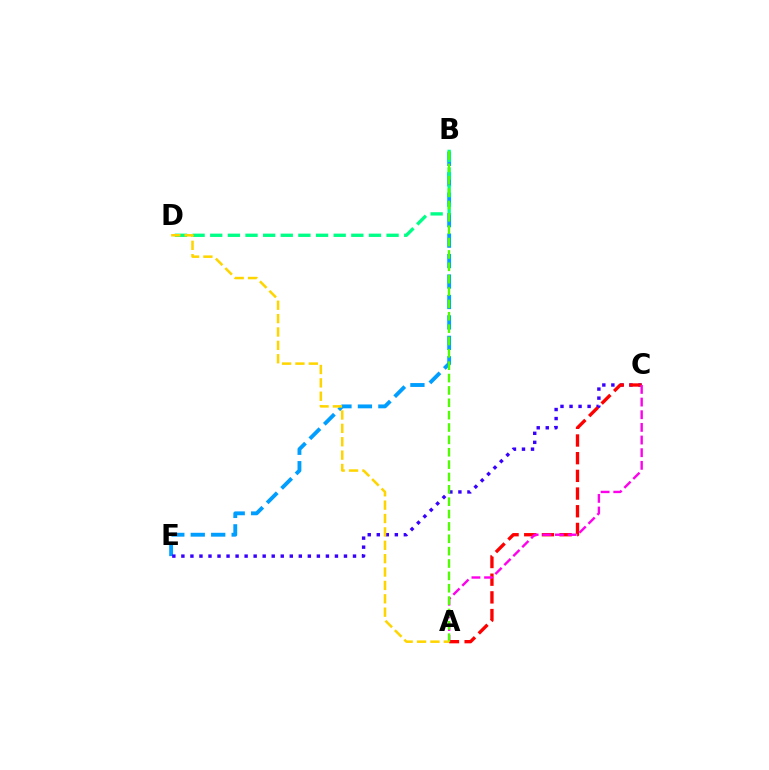{('B', 'E'): [{'color': '#009eff', 'line_style': 'dashed', 'thickness': 2.78}], ('C', 'E'): [{'color': '#3700ff', 'line_style': 'dotted', 'thickness': 2.45}], ('A', 'C'): [{'color': '#ff0000', 'line_style': 'dashed', 'thickness': 2.4}, {'color': '#ff00ed', 'line_style': 'dashed', 'thickness': 1.72}], ('B', 'D'): [{'color': '#00ff86', 'line_style': 'dashed', 'thickness': 2.4}], ('A', 'B'): [{'color': '#4fff00', 'line_style': 'dashed', 'thickness': 1.68}], ('A', 'D'): [{'color': '#ffd500', 'line_style': 'dashed', 'thickness': 1.82}]}